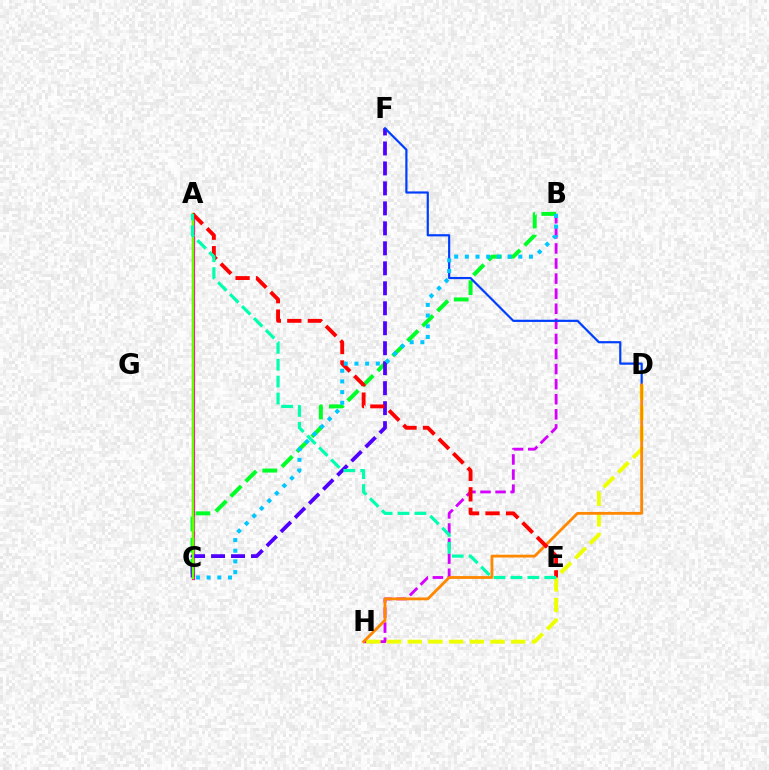{('A', 'C'): [{'color': '#ff00a0', 'line_style': 'solid', 'thickness': 2.3}, {'color': '#66ff00', 'line_style': 'solid', 'thickness': 1.69}], ('B', 'C'): [{'color': '#00ff27', 'line_style': 'dashed', 'thickness': 2.87}, {'color': '#00c7ff', 'line_style': 'dotted', 'thickness': 2.9}], ('B', 'H'): [{'color': '#d600ff', 'line_style': 'dashed', 'thickness': 2.05}], ('D', 'H'): [{'color': '#eeff00', 'line_style': 'dashed', 'thickness': 2.81}, {'color': '#ff8800', 'line_style': 'solid', 'thickness': 2.03}], ('C', 'F'): [{'color': '#4f00ff', 'line_style': 'dashed', 'thickness': 2.71}], ('D', 'F'): [{'color': '#003fff', 'line_style': 'solid', 'thickness': 1.58}], ('A', 'E'): [{'color': '#ff0000', 'line_style': 'dashed', 'thickness': 2.79}, {'color': '#00ffaf', 'line_style': 'dashed', 'thickness': 2.29}]}